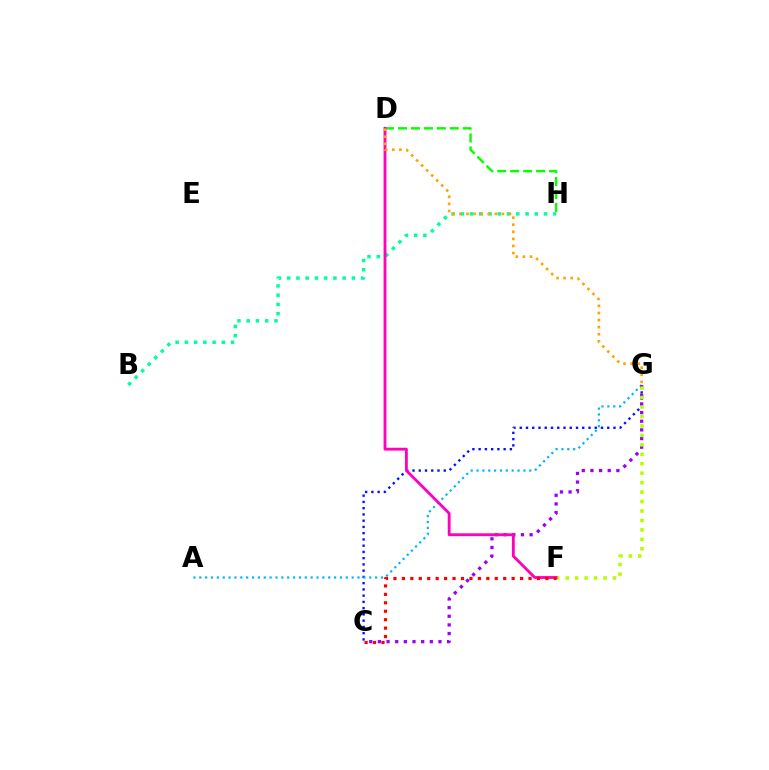{('C', 'G'): [{'color': '#0010ff', 'line_style': 'dotted', 'thickness': 1.7}, {'color': '#9b00ff', 'line_style': 'dotted', 'thickness': 2.35}], ('B', 'H'): [{'color': '#00ff9d', 'line_style': 'dotted', 'thickness': 2.51}], ('A', 'G'): [{'color': '#00b5ff', 'line_style': 'dotted', 'thickness': 1.59}], ('F', 'G'): [{'color': '#b3ff00', 'line_style': 'dotted', 'thickness': 2.57}], ('D', 'H'): [{'color': '#08ff00', 'line_style': 'dashed', 'thickness': 1.76}], ('D', 'F'): [{'color': '#ff00bd', 'line_style': 'solid', 'thickness': 2.05}], ('C', 'F'): [{'color': '#ff0000', 'line_style': 'dotted', 'thickness': 2.29}], ('D', 'G'): [{'color': '#ffa500', 'line_style': 'dotted', 'thickness': 1.92}]}